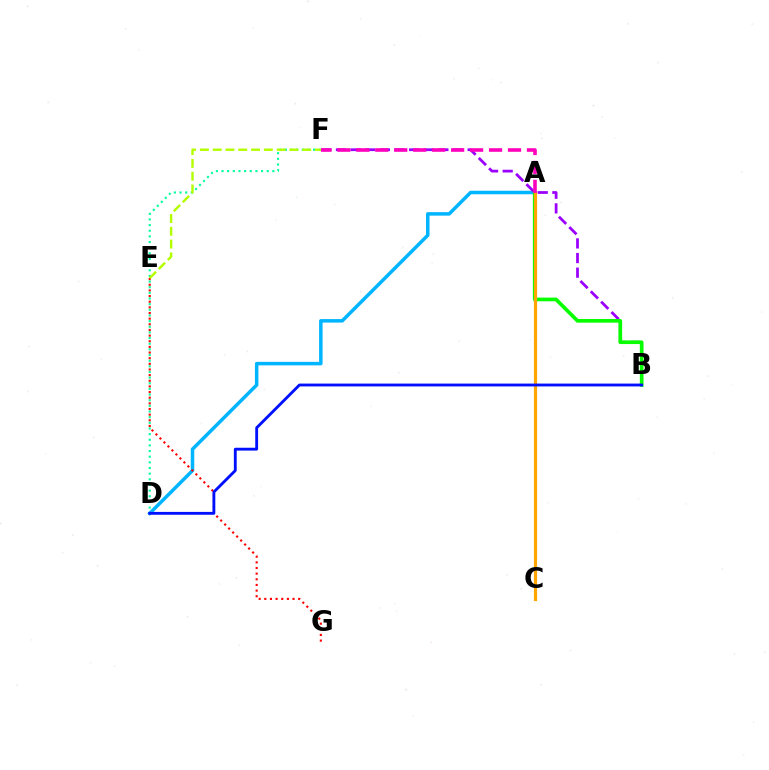{('A', 'D'): [{'color': '#00b5ff', 'line_style': 'solid', 'thickness': 2.52}], ('B', 'F'): [{'color': '#9b00ff', 'line_style': 'dashed', 'thickness': 1.99}], ('A', 'B'): [{'color': '#08ff00', 'line_style': 'solid', 'thickness': 2.65}], ('E', 'G'): [{'color': '#ff0000', 'line_style': 'dotted', 'thickness': 1.53}], ('A', 'C'): [{'color': '#ffa500', 'line_style': 'solid', 'thickness': 2.29}], ('D', 'F'): [{'color': '#00ff9d', 'line_style': 'dotted', 'thickness': 1.54}], ('E', 'F'): [{'color': '#b3ff00', 'line_style': 'dashed', 'thickness': 1.74}], ('A', 'F'): [{'color': '#ff00bd', 'line_style': 'dashed', 'thickness': 2.58}], ('B', 'D'): [{'color': '#0010ff', 'line_style': 'solid', 'thickness': 2.05}]}